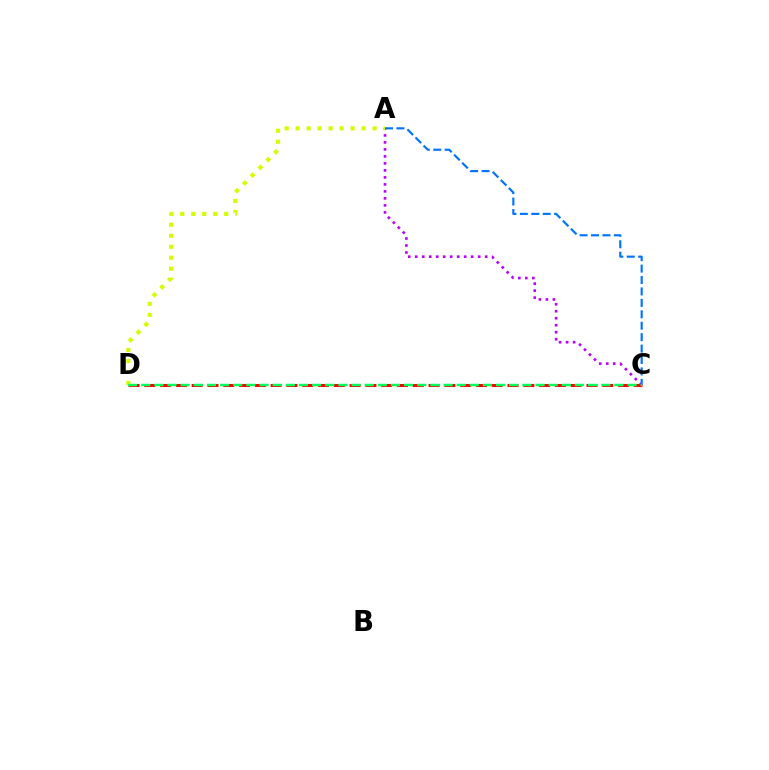{('A', 'C'): [{'color': '#b900ff', 'line_style': 'dotted', 'thickness': 1.9}, {'color': '#0074ff', 'line_style': 'dashed', 'thickness': 1.55}], ('C', 'D'): [{'color': '#ff0000', 'line_style': 'dashed', 'thickness': 2.15}, {'color': '#00ff5c', 'line_style': 'dashed', 'thickness': 1.79}], ('A', 'D'): [{'color': '#d1ff00', 'line_style': 'dotted', 'thickness': 2.99}]}